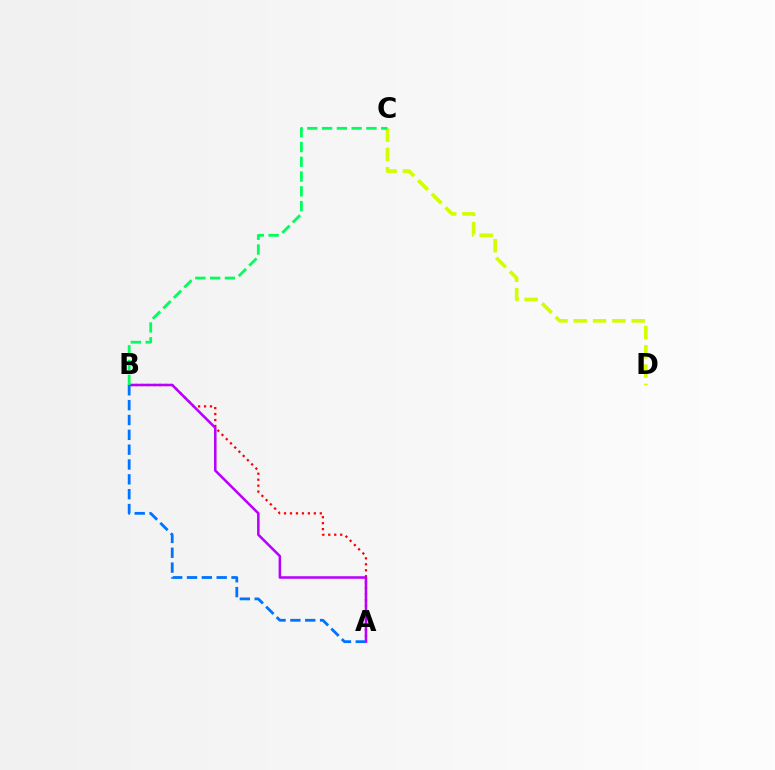{('A', 'B'): [{'color': '#ff0000', 'line_style': 'dotted', 'thickness': 1.62}, {'color': '#b900ff', 'line_style': 'solid', 'thickness': 1.83}, {'color': '#0074ff', 'line_style': 'dashed', 'thickness': 2.02}], ('C', 'D'): [{'color': '#d1ff00', 'line_style': 'dashed', 'thickness': 2.62}], ('B', 'C'): [{'color': '#00ff5c', 'line_style': 'dashed', 'thickness': 2.01}]}